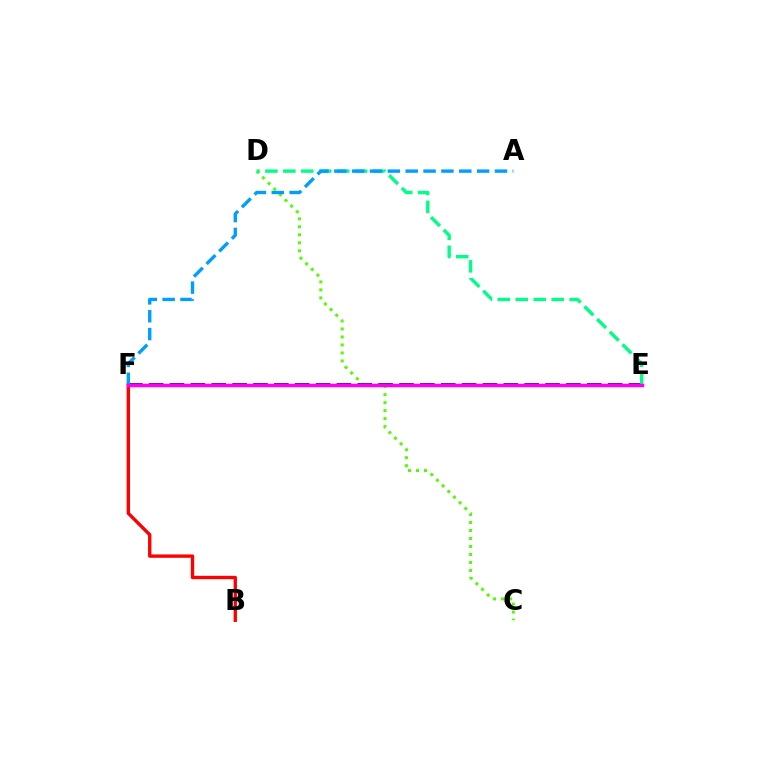{('C', 'D'): [{'color': '#4fff00', 'line_style': 'dotted', 'thickness': 2.17}], ('E', 'F'): [{'color': '#3700ff', 'line_style': 'dashed', 'thickness': 2.83}, {'color': '#ffd500', 'line_style': 'solid', 'thickness': 1.53}, {'color': '#ff00ed', 'line_style': 'solid', 'thickness': 2.52}], ('D', 'E'): [{'color': '#00ff86', 'line_style': 'dashed', 'thickness': 2.44}], ('B', 'F'): [{'color': '#ff0000', 'line_style': 'solid', 'thickness': 2.41}], ('A', 'F'): [{'color': '#009eff', 'line_style': 'dashed', 'thickness': 2.42}]}